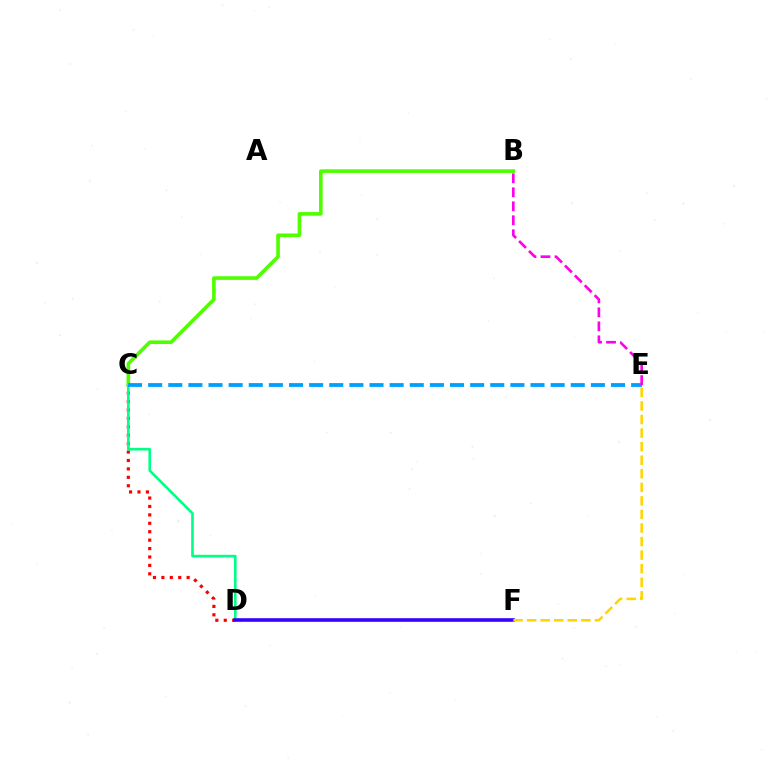{('C', 'D'): [{'color': '#ff0000', 'line_style': 'dotted', 'thickness': 2.29}, {'color': '#00ff86', 'line_style': 'solid', 'thickness': 1.9}], ('D', 'F'): [{'color': '#3700ff', 'line_style': 'solid', 'thickness': 2.58}], ('E', 'F'): [{'color': '#ffd500', 'line_style': 'dashed', 'thickness': 1.84}], ('B', 'C'): [{'color': '#4fff00', 'line_style': 'solid', 'thickness': 2.62}], ('C', 'E'): [{'color': '#009eff', 'line_style': 'dashed', 'thickness': 2.73}], ('B', 'E'): [{'color': '#ff00ed', 'line_style': 'dashed', 'thickness': 1.9}]}